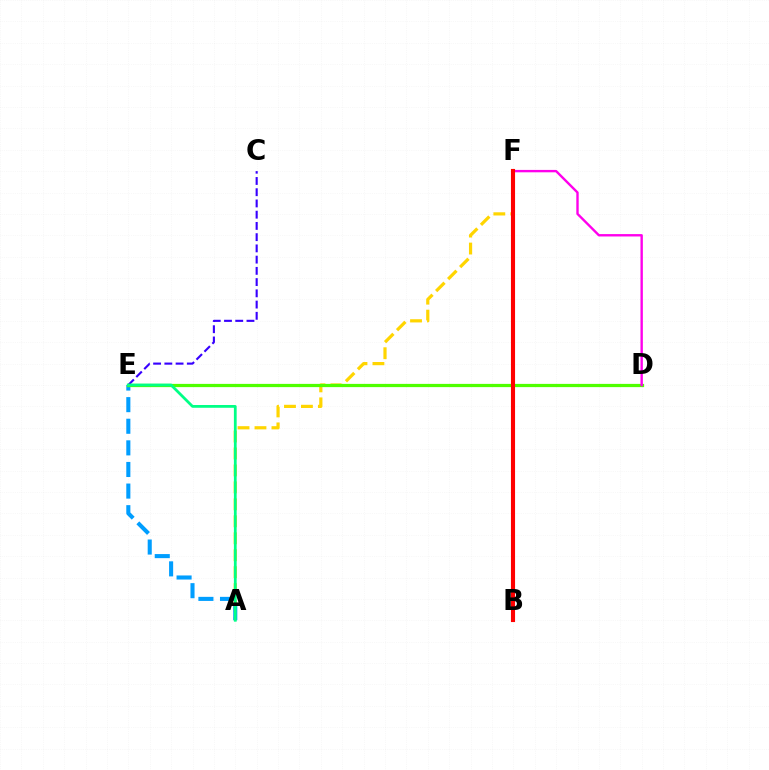{('A', 'F'): [{'color': '#ffd500', 'line_style': 'dashed', 'thickness': 2.3}], ('C', 'E'): [{'color': '#3700ff', 'line_style': 'dashed', 'thickness': 1.53}], ('A', 'E'): [{'color': '#009eff', 'line_style': 'dashed', 'thickness': 2.94}, {'color': '#00ff86', 'line_style': 'solid', 'thickness': 1.99}], ('D', 'E'): [{'color': '#4fff00', 'line_style': 'solid', 'thickness': 2.33}], ('D', 'F'): [{'color': '#ff00ed', 'line_style': 'solid', 'thickness': 1.72}], ('B', 'F'): [{'color': '#ff0000', 'line_style': 'solid', 'thickness': 2.96}]}